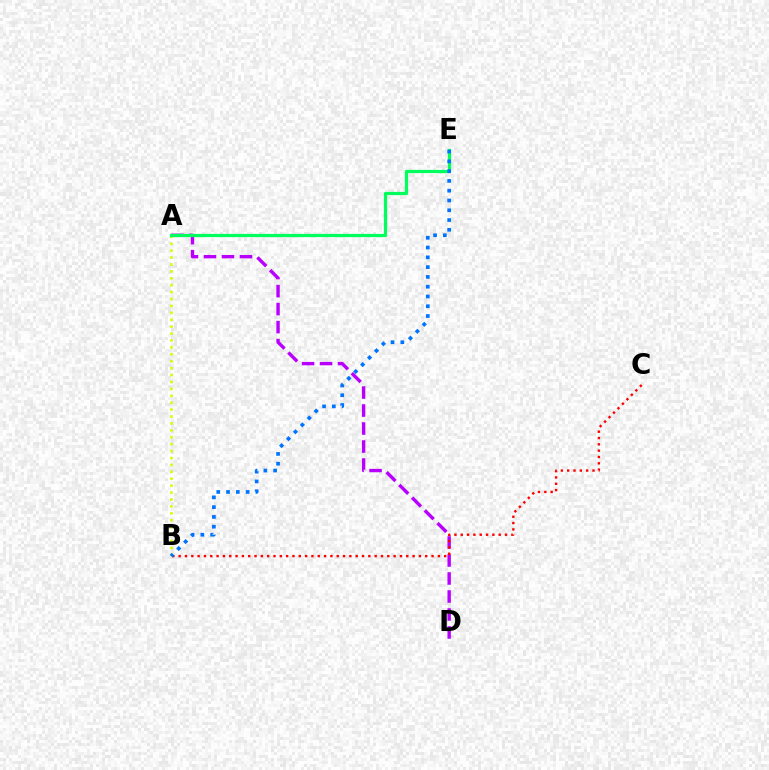{('A', 'D'): [{'color': '#b900ff', 'line_style': 'dashed', 'thickness': 2.44}], ('A', 'B'): [{'color': '#d1ff00', 'line_style': 'dotted', 'thickness': 1.88}], ('A', 'E'): [{'color': '#00ff5c', 'line_style': 'solid', 'thickness': 2.32}], ('B', 'C'): [{'color': '#ff0000', 'line_style': 'dotted', 'thickness': 1.72}], ('B', 'E'): [{'color': '#0074ff', 'line_style': 'dotted', 'thickness': 2.66}]}